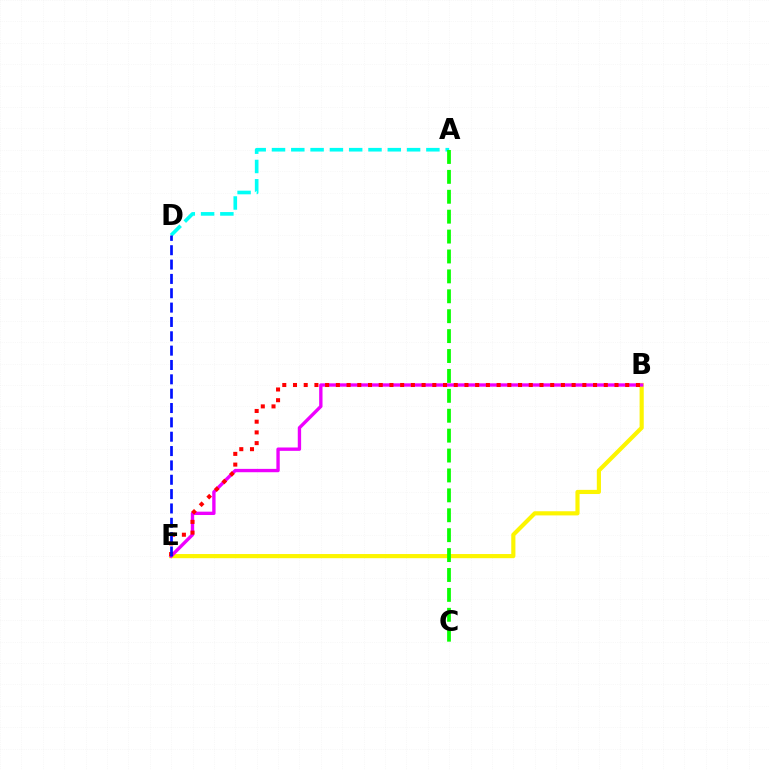{('B', 'E'): [{'color': '#fcf500', 'line_style': 'solid', 'thickness': 2.99}, {'color': '#ee00ff', 'line_style': 'solid', 'thickness': 2.41}, {'color': '#ff0000', 'line_style': 'dotted', 'thickness': 2.91}], ('A', 'D'): [{'color': '#00fff6', 'line_style': 'dashed', 'thickness': 2.62}], ('A', 'C'): [{'color': '#08ff00', 'line_style': 'dashed', 'thickness': 2.7}], ('D', 'E'): [{'color': '#0010ff', 'line_style': 'dashed', 'thickness': 1.95}]}